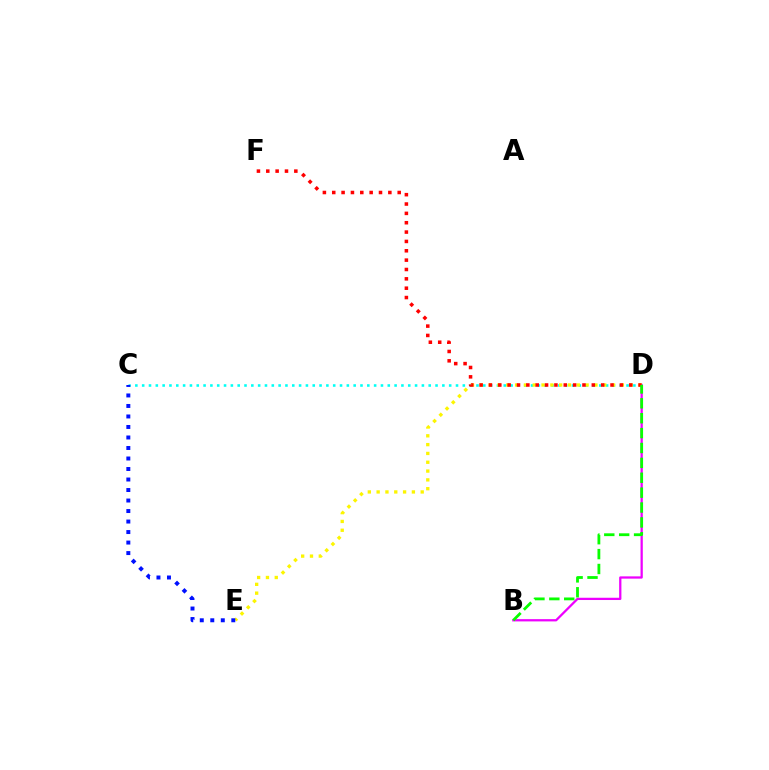{('B', 'D'): [{'color': '#ee00ff', 'line_style': 'solid', 'thickness': 1.63}, {'color': '#08ff00', 'line_style': 'dashed', 'thickness': 2.02}], ('C', 'D'): [{'color': '#00fff6', 'line_style': 'dotted', 'thickness': 1.85}], ('D', 'E'): [{'color': '#fcf500', 'line_style': 'dotted', 'thickness': 2.39}], ('D', 'F'): [{'color': '#ff0000', 'line_style': 'dotted', 'thickness': 2.54}], ('C', 'E'): [{'color': '#0010ff', 'line_style': 'dotted', 'thickness': 2.85}]}